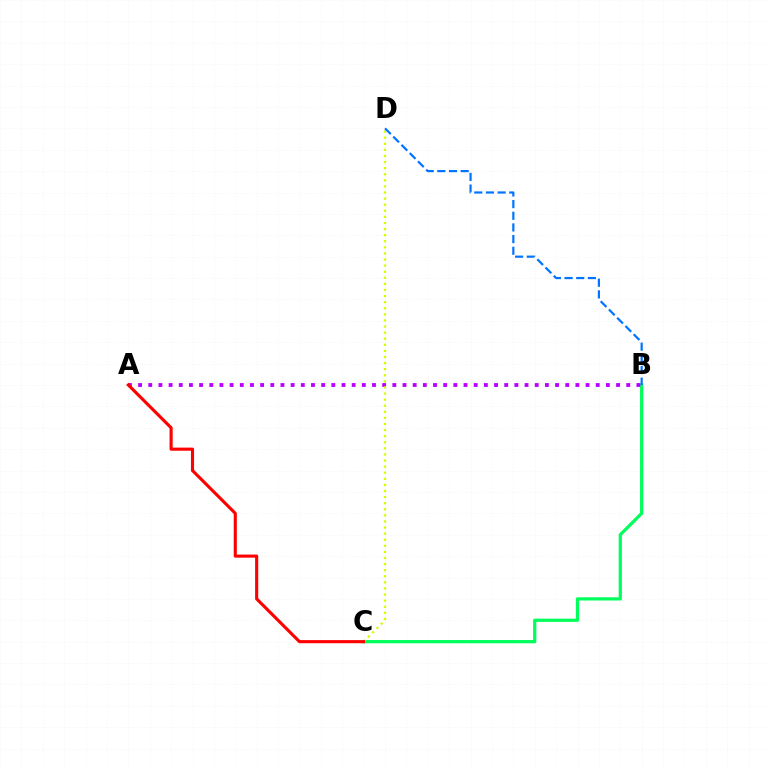{('B', 'C'): [{'color': '#00ff5c', 'line_style': 'solid', 'thickness': 2.32}], ('A', 'B'): [{'color': '#b900ff', 'line_style': 'dotted', 'thickness': 2.76}], ('C', 'D'): [{'color': '#d1ff00', 'line_style': 'dotted', 'thickness': 1.66}], ('B', 'D'): [{'color': '#0074ff', 'line_style': 'dashed', 'thickness': 1.58}], ('A', 'C'): [{'color': '#ff0000', 'line_style': 'solid', 'thickness': 2.24}]}